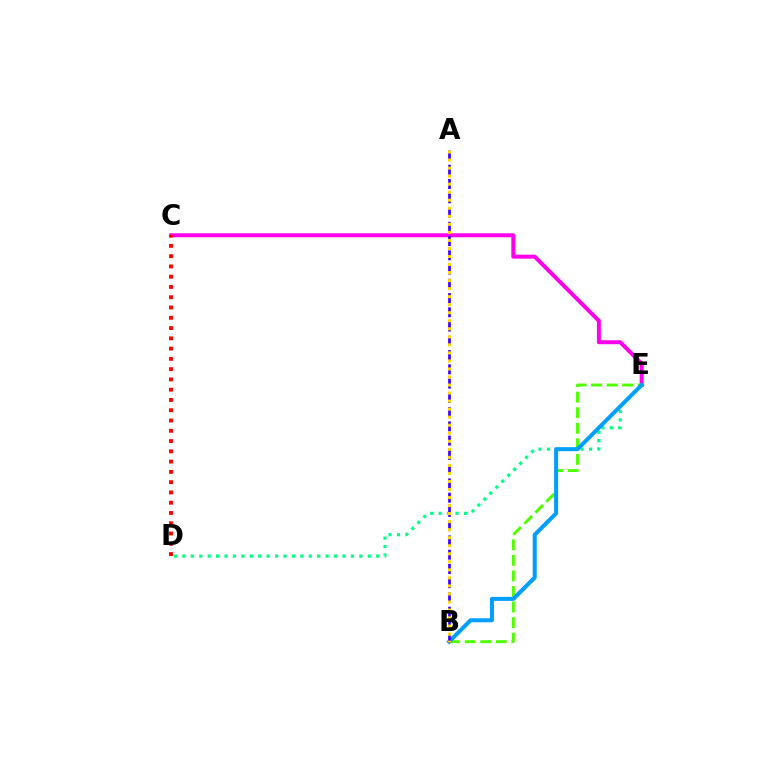{('C', 'E'): [{'color': '#ff00ed', 'line_style': 'solid', 'thickness': 2.87}], ('B', 'E'): [{'color': '#4fff00', 'line_style': 'dashed', 'thickness': 2.11}, {'color': '#009eff', 'line_style': 'solid', 'thickness': 2.9}], ('D', 'E'): [{'color': '#00ff86', 'line_style': 'dotted', 'thickness': 2.29}], ('A', 'B'): [{'color': '#3700ff', 'line_style': 'dashed', 'thickness': 1.94}, {'color': '#ffd500', 'line_style': 'dotted', 'thickness': 2.18}], ('C', 'D'): [{'color': '#ff0000', 'line_style': 'dotted', 'thickness': 2.79}]}